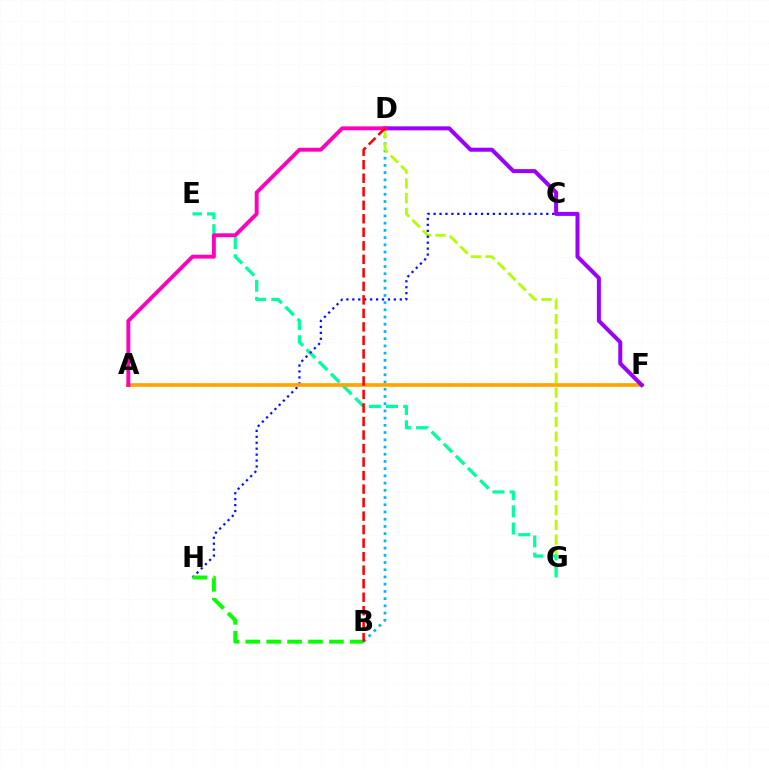{('B', 'D'): [{'color': '#00b5ff', 'line_style': 'dotted', 'thickness': 1.96}, {'color': '#ff0000', 'line_style': 'dashed', 'thickness': 1.84}], ('D', 'G'): [{'color': '#b3ff00', 'line_style': 'dashed', 'thickness': 2.0}], ('E', 'G'): [{'color': '#00ff9d', 'line_style': 'dashed', 'thickness': 2.33}], ('C', 'H'): [{'color': '#0010ff', 'line_style': 'dotted', 'thickness': 1.61}], ('B', 'H'): [{'color': '#08ff00', 'line_style': 'dashed', 'thickness': 2.84}], ('A', 'F'): [{'color': '#ffa500', 'line_style': 'solid', 'thickness': 2.66}], ('D', 'F'): [{'color': '#9b00ff', 'line_style': 'solid', 'thickness': 2.89}], ('A', 'D'): [{'color': '#ff00bd', 'line_style': 'solid', 'thickness': 2.8}]}